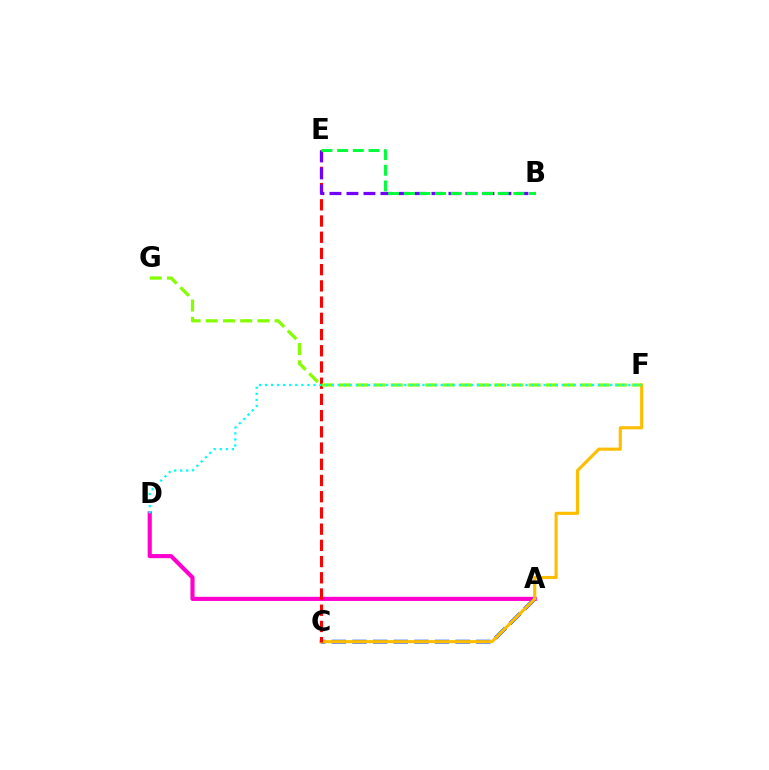{('A', 'D'): [{'color': '#ff00cf', 'line_style': 'solid', 'thickness': 2.97}], ('A', 'C'): [{'color': '#004bff', 'line_style': 'dashed', 'thickness': 2.8}], ('C', 'F'): [{'color': '#ffbd00', 'line_style': 'solid', 'thickness': 2.25}], ('C', 'E'): [{'color': '#ff0000', 'line_style': 'dashed', 'thickness': 2.2}], ('B', 'E'): [{'color': '#7200ff', 'line_style': 'dashed', 'thickness': 2.31}, {'color': '#00ff39', 'line_style': 'dashed', 'thickness': 2.13}], ('F', 'G'): [{'color': '#84ff00', 'line_style': 'dashed', 'thickness': 2.34}], ('D', 'F'): [{'color': '#00fff6', 'line_style': 'dotted', 'thickness': 1.65}]}